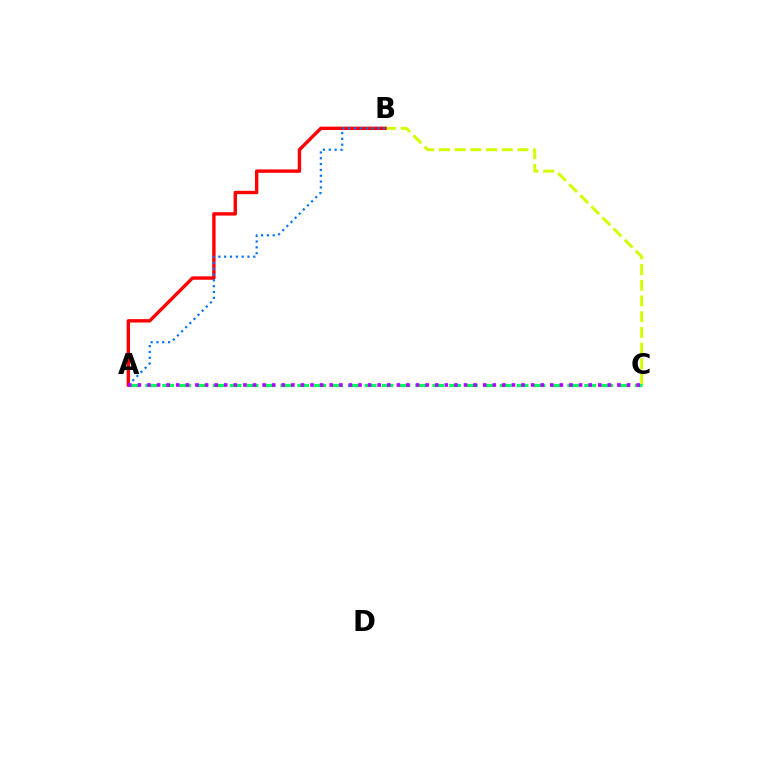{('B', 'C'): [{'color': '#d1ff00', 'line_style': 'dashed', 'thickness': 2.13}], ('A', 'C'): [{'color': '#00ff5c', 'line_style': 'dashed', 'thickness': 2.29}, {'color': '#b900ff', 'line_style': 'dotted', 'thickness': 2.61}], ('A', 'B'): [{'color': '#ff0000', 'line_style': 'solid', 'thickness': 2.44}, {'color': '#0074ff', 'line_style': 'dotted', 'thickness': 1.58}]}